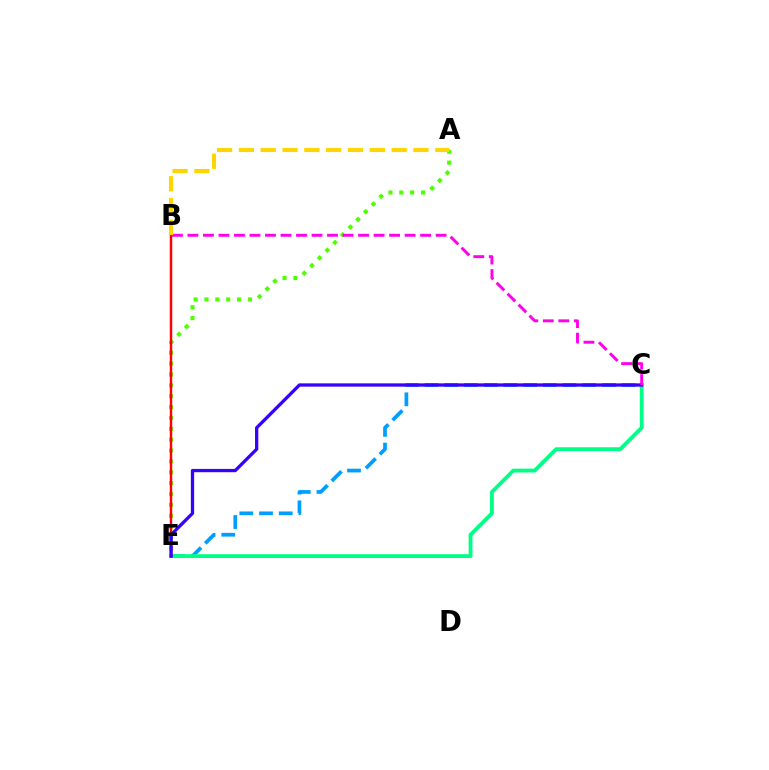{('C', 'E'): [{'color': '#009eff', 'line_style': 'dashed', 'thickness': 2.68}, {'color': '#00ff86', 'line_style': 'solid', 'thickness': 2.75}, {'color': '#3700ff', 'line_style': 'solid', 'thickness': 2.37}], ('A', 'E'): [{'color': '#4fff00', 'line_style': 'dotted', 'thickness': 2.95}], ('B', 'E'): [{'color': '#ff0000', 'line_style': 'solid', 'thickness': 1.77}], ('B', 'C'): [{'color': '#ff00ed', 'line_style': 'dashed', 'thickness': 2.11}], ('A', 'B'): [{'color': '#ffd500', 'line_style': 'dashed', 'thickness': 2.96}]}